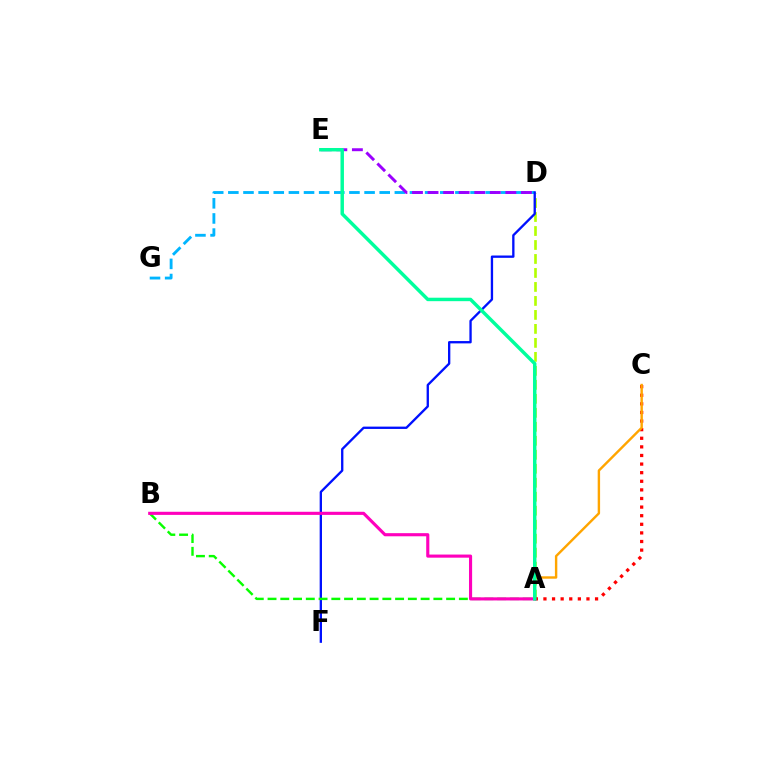{('A', 'D'): [{'color': '#b3ff00', 'line_style': 'dashed', 'thickness': 1.9}], ('A', 'C'): [{'color': '#ff0000', 'line_style': 'dotted', 'thickness': 2.34}, {'color': '#ffa500', 'line_style': 'solid', 'thickness': 1.73}], ('D', 'G'): [{'color': '#00b5ff', 'line_style': 'dashed', 'thickness': 2.06}], ('D', 'F'): [{'color': '#0010ff', 'line_style': 'solid', 'thickness': 1.68}], ('A', 'B'): [{'color': '#08ff00', 'line_style': 'dashed', 'thickness': 1.73}, {'color': '#ff00bd', 'line_style': 'solid', 'thickness': 2.25}], ('D', 'E'): [{'color': '#9b00ff', 'line_style': 'dashed', 'thickness': 2.11}], ('A', 'E'): [{'color': '#00ff9d', 'line_style': 'solid', 'thickness': 2.49}]}